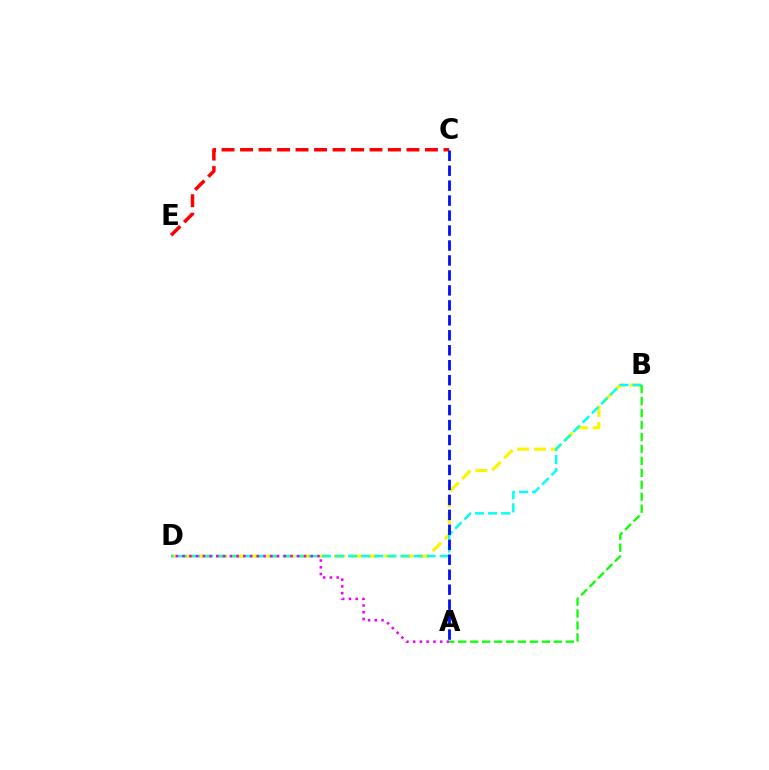{('B', 'D'): [{'color': '#fcf500', 'line_style': 'dashed', 'thickness': 2.29}, {'color': '#00fff6', 'line_style': 'dashed', 'thickness': 1.78}], ('C', 'E'): [{'color': '#ff0000', 'line_style': 'dashed', 'thickness': 2.51}], ('A', 'D'): [{'color': '#ee00ff', 'line_style': 'dotted', 'thickness': 1.83}], ('A', 'C'): [{'color': '#0010ff', 'line_style': 'dashed', 'thickness': 2.03}], ('A', 'B'): [{'color': '#08ff00', 'line_style': 'dashed', 'thickness': 1.62}]}